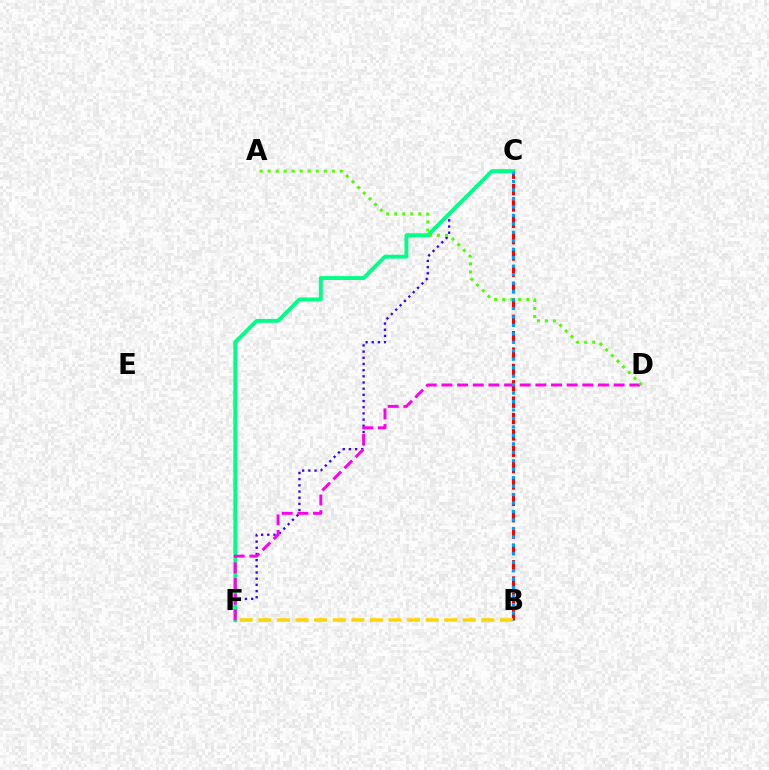{('B', 'C'): [{'color': '#ff0000', 'line_style': 'dashed', 'thickness': 2.22}, {'color': '#009eff', 'line_style': 'dotted', 'thickness': 2.3}], ('C', 'F'): [{'color': '#3700ff', 'line_style': 'dotted', 'thickness': 1.68}, {'color': '#00ff86', 'line_style': 'solid', 'thickness': 2.8}], ('D', 'F'): [{'color': '#ff00ed', 'line_style': 'dashed', 'thickness': 2.13}], ('B', 'F'): [{'color': '#ffd500', 'line_style': 'dashed', 'thickness': 2.53}], ('A', 'D'): [{'color': '#4fff00', 'line_style': 'dotted', 'thickness': 2.18}]}